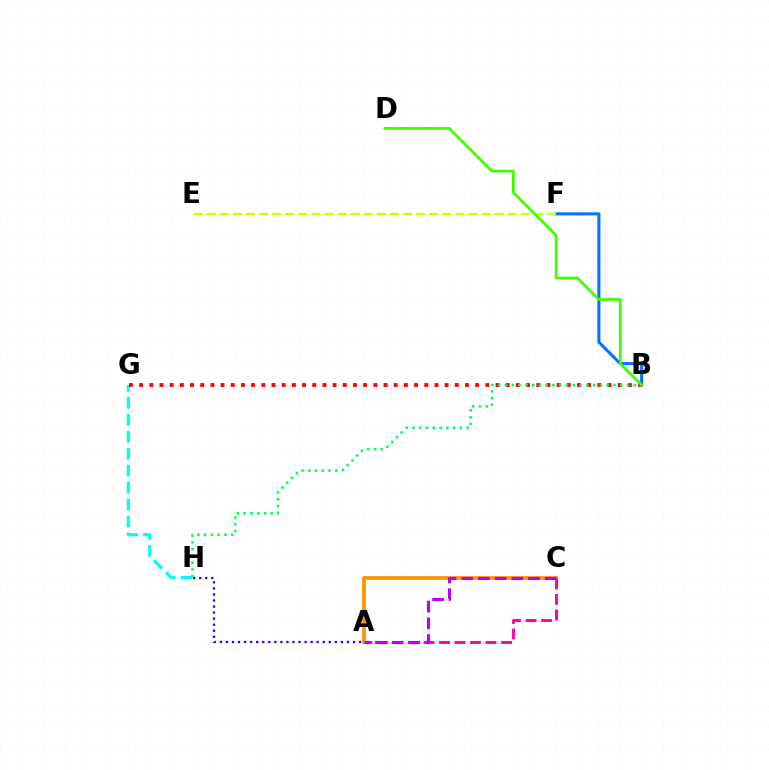{('B', 'F'): [{'color': '#0074ff', 'line_style': 'solid', 'thickness': 2.2}], ('A', 'C'): [{'color': '#ff9400', 'line_style': 'solid', 'thickness': 2.69}, {'color': '#ff00ac', 'line_style': 'dashed', 'thickness': 2.11}, {'color': '#b900ff', 'line_style': 'dashed', 'thickness': 2.27}], ('A', 'H'): [{'color': '#2500ff', 'line_style': 'dotted', 'thickness': 1.64}], ('G', 'H'): [{'color': '#00fff6', 'line_style': 'dashed', 'thickness': 2.3}], ('B', 'G'): [{'color': '#ff0000', 'line_style': 'dotted', 'thickness': 2.77}], ('B', 'H'): [{'color': '#00ff5c', 'line_style': 'dotted', 'thickness': 1.84}], ('E', 'F'): [{'color': '#d1ff00', 'line_style': 'dashed', 'thickness': 1.78}], ('B', 'D'): [{'color': '#3dff00', 'line_style': 'solid', 'thickness': 1.97}]}